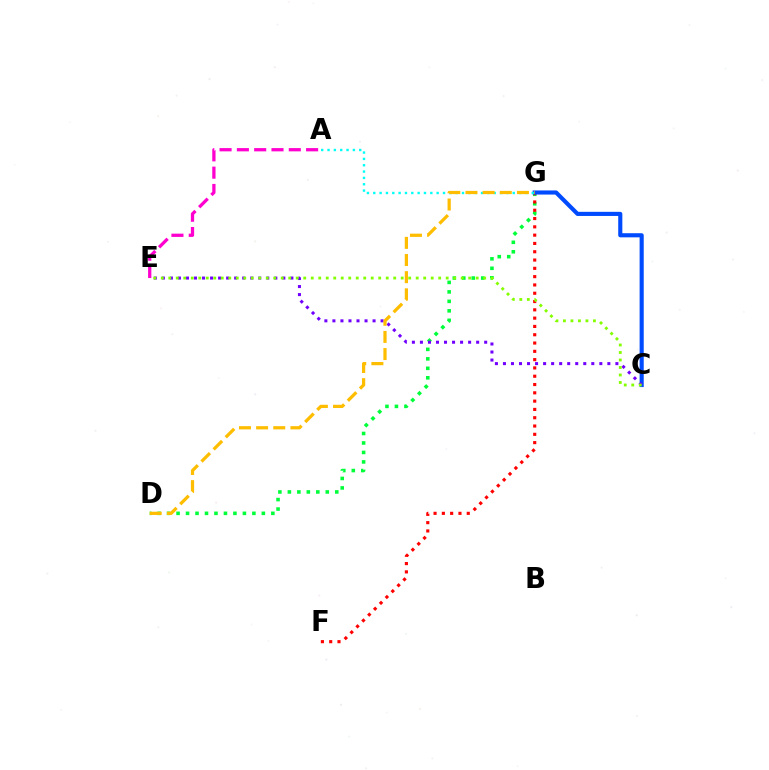{('D', 'G'): [{'color': '#00ff39', 'line_style': 'dotted', 'thickness': 2.58}, {'color': '#ffbd00', 'line_style': 'dashed', 'thickness': 2.33}], ('F', 'G'): [{'color': '#ff0000', 'line_style': 'dotted', 'thickness': 2.25}], ('C', 'G'): [{'color': '#004bff', 'line_style': 'solid', 'thickness': 2.97}], ('A', 'E'): [{'color': '#ff00cf', 'line_style': 'dashed', 'thickness': 2.35}], ('A', 'G'): [{'color': '#00fff6', 'line_style': 'dotted', 'thickness': 1.72}], ('C', 'E'): [{'color': '#7200ff', 'line_style': 'dotted', 'thickness': 2.18}, {'color': '#84ff00', 'line_style': 'dotted', 'thickness': 2.04}]}